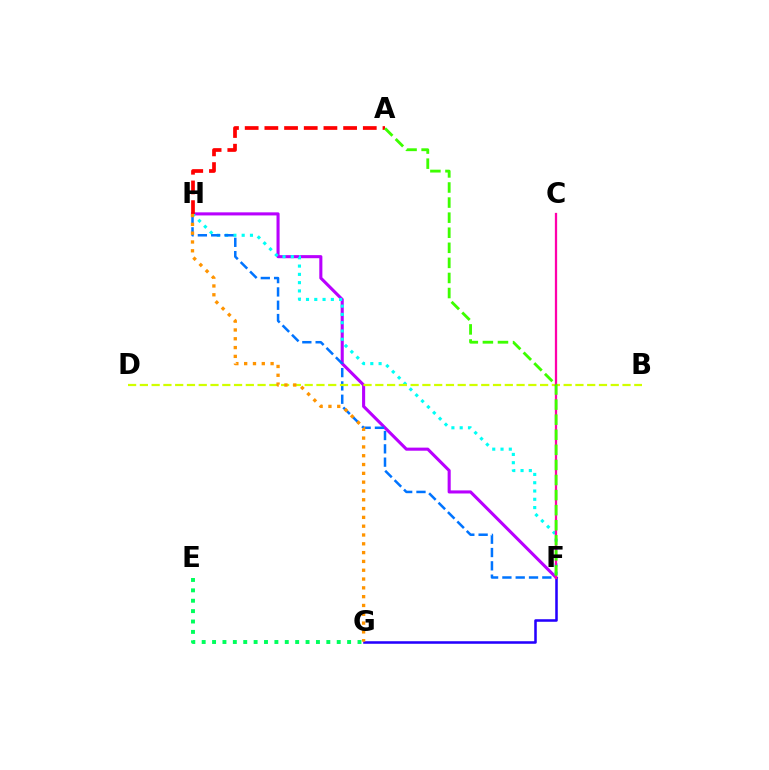{('F', 'H'): [{'color': '#b900ff', 'line_style': 'solid', 'thickness': 2.22}, {'color': '#00fff6', 'line_style': 'dotted', 'thickness': 2.25}, {'color': '#0074ff', 'line_style': 'dashed', 'thickness': 1.81}], ('E', 'G'): [{'color': '#00ff5c', 'line_style': 'dotted', 'thickness': 2.82}], ('A', 'H'): [{'color': '#ff0000', 'line_style': 'dashed', 'thickness': 2.67}], ('B', 'D'): [{'color': '#d1ff00', 'line_style': 'dashed', 'thickness': 1.6}], ('F', 'G'): [{'color': '#2500ff', 'line_style': 'solid', 'thickness': 1.83}], ('G', 'H'): [{'color': '#ff9400', 'line_style': 'dotted', 'thickness': 2.39}], ('C', 'F'): [{'color': '#ff00ac', 'line_style': 'solid', 'thickness': 1.64}], ('A', 'F'): [{'color': '#3dff00', 'line_style': 'dashed', 'thickness': 2.05}]}